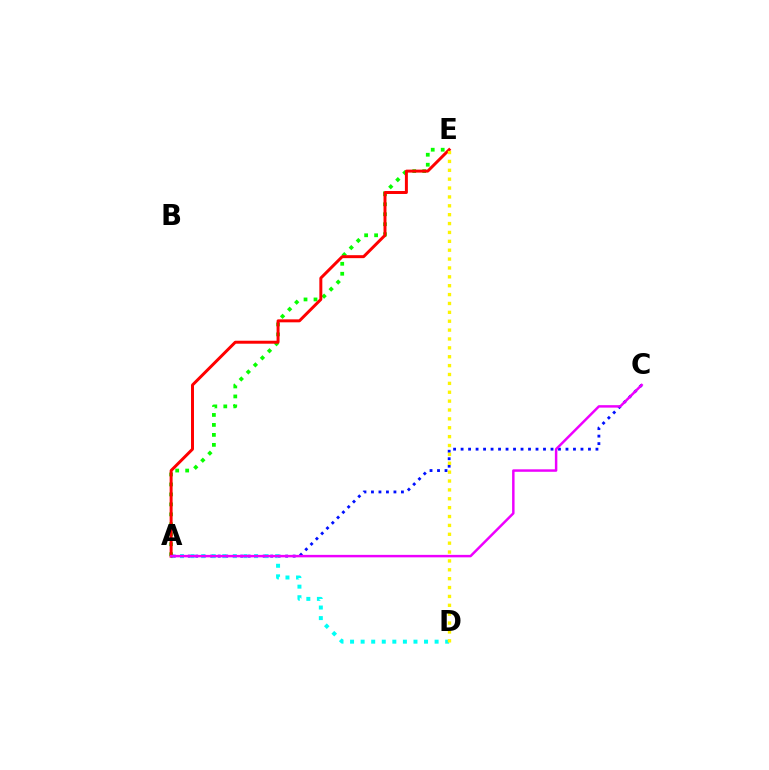{('A', 'C'): [{'color': '#0010ff', 'line_style': 'dotted', 'thickness': 2.04}, {'color': '#ee00ff', 'line_style': 'solid', 'thickness': 1.78}], ('A', 'D'): [{'color': '#00fff6', 'line_style': 'dotted', 'thickness': 2.87}], ('A', 'E'): [{'color': '#08ff00', 'line_style': 'dotted', 'thickness': 2.71}, {'color': '#ff0000', 'line_style': 'solid', 'thickness': 2.14}], ('D', 'E'): [{'color': '#fcf500', 'line_style': 'dotted', 'thickness': 2.41}]}